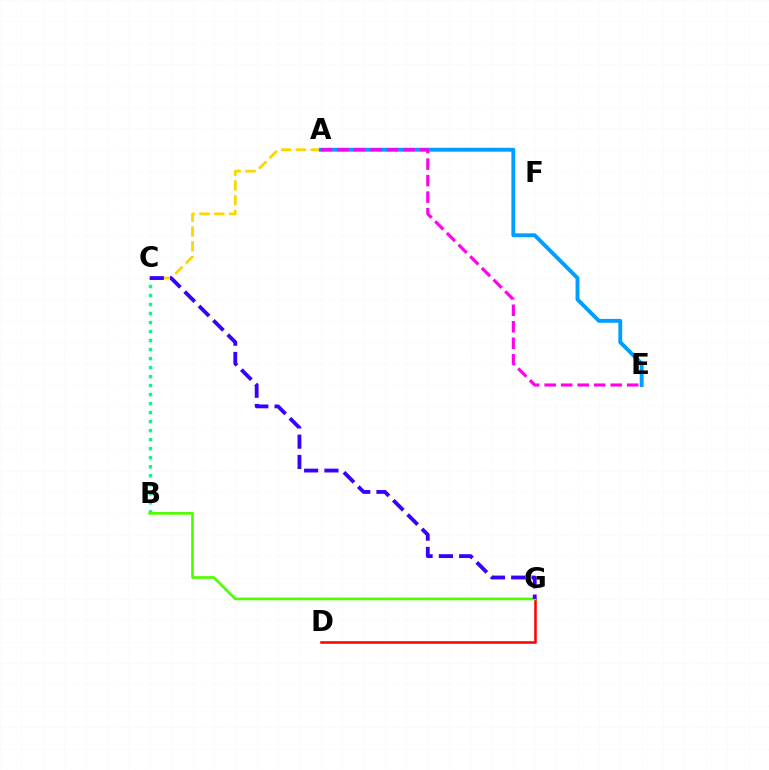{('A', 'C'): [{'color': '#ffd500', 'line_style': 'dashed', 'thickness': 2.01}], ('A', 'E'): [{'color': '#009eff', 'line_style': 'solid', 'thickness': 2.81}, {'color': '#ff00ed', 'line_style': 'dashed', 'thickness': 2.24}], ('B', 'C'): [{'color': '#00ff86', 'line_style': 'dotted', 'thickness': 2.45}], ('D', 'G'): [{'color': '#ff0000', 'line_style': 'solid', 'thickness': 1.83}], ('B', 'G'): [{'color': '#4fff00', 'line_style': 'solid', 'thickness': 1.94}], ('C', 'G'): [{'color': '#3700ff', 'line_style': 'dashed', 'thickness': 2.76}]}